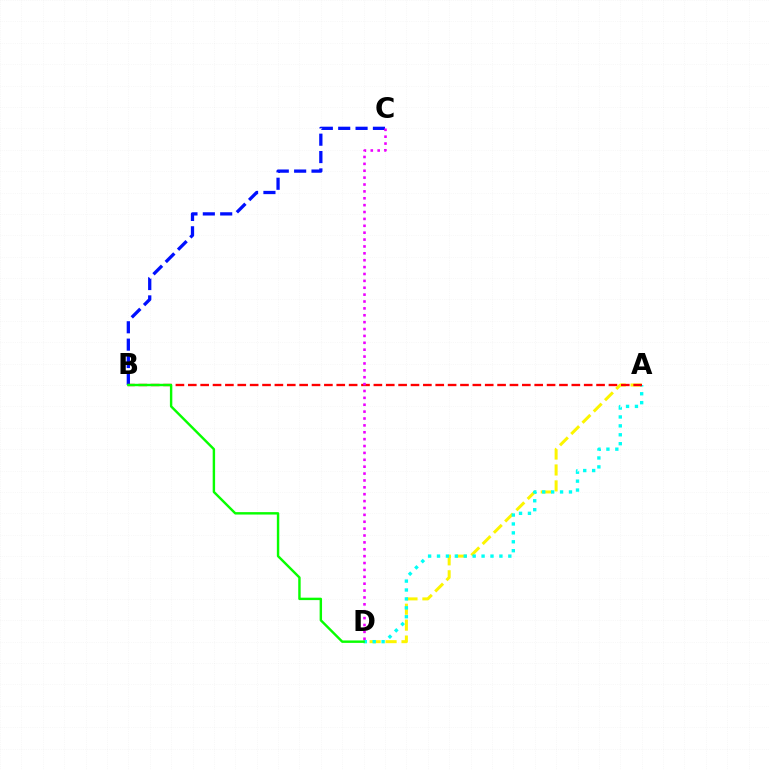{('A', 'D'): [{'color': '#fcf500', 'line_style': 'dashed', 'thickness': 2.16}, {'color': '#00fff6', 'line_style': 'dotted', 'thickness': 2.42}], ('B', 'C'): [{'color': '#0010ff', 'line_style': 'dashed', 'thickness': 2.36}], ('A', 'B'): [{'color': '#ff0000', 'line_style': 'dashed', 'thickness': 1.68}], ('B', 'D'): [{'color': '#08ff00', 'line_style': 'solid', 'thickness': 1.74}], ('C', 'D'): [{'color': '#ee00ff', 'line_style': 'dotted', 'thickness': 1.87}]}